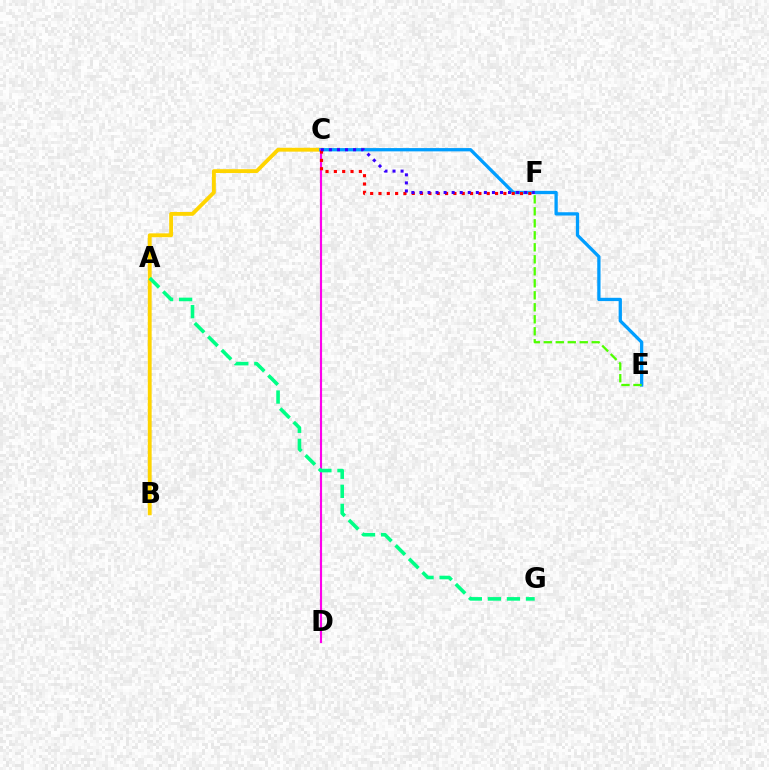{('B', 'C'): [{'color': '#ffd500', 'line_style': 'solid', 'thickness': 2.77}], ('C', 'E'): [{'color': '#009eff', 'line_style': 'solid', 'thickness': 2.37}], ('C', 'D'): [{'color': '#ff00ed', 'line_style': 'solid', 'thickness': 1.54}], ('E', 'F'): [{'color': '#4fff00', 'line_style': 'dashed', 'thickness': 1.63}], ('C', 'F'): [{'color': '#ff0000', 'line_style': 'dotted', 'thickness': 2.26}, {'color': '#3700ff', 'line_style': 'dotted', 'thickness': 2.19}], ('A', 'G'): [{'color': '#00ff86', 'line_style': 'dashed', 'thickness': 2.59}]}